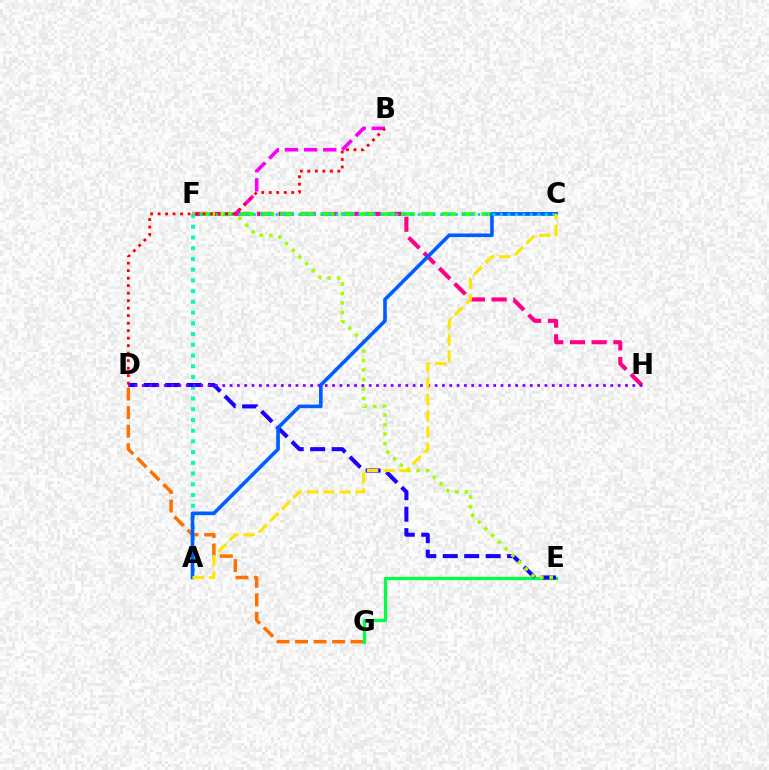{('D', 'G'): [{'color': '#ff7000', 'line_style': 'dashed', 'thickness': 2.52}], ('B', 'F'): [{'color': '#fa00f9', 'line_style': 'dashed', 'thickness': 2.6}], ('E', 'G'): [{'color': '#00ff45', 'line_style': 'solid', 'thickness': 2.31}], ('A', 'F'): [{'color': '#00ffbb', 'line_style': 'dotted', 'thickness': 2.92}], ('D', 'E'): [{'color': '#1900ff', 'line_style': 'dashed', 'thickness': 2.91}], ('F', 'H'): [{'color': '#ff0088', 'line_style': 'dashed', 'thickness': 2.95}], ('C', 'F'): [{'color': '#31ff00', 'line_style': 'dashed', 'thickness': 2.74}, {'color': '#00d3ff', 'line_style': 'dotted', 'thickness': 2.03}], ('E', 'F'): [{'color': '#a2ff00', 'line_style': 'dotted', 'thickness': 2.58}], ('A', 'C'): [{'color': '#005dff', 'line_style': 'solid', 'thickness': 2.61}, {'color': '#ffe600', 'line_style': 'dashed', 'thickness': 2.21}], ('D', 'H'): [{'color': '#8a00ff', 'line_style': 'dotted', 'thickness': 1.99}], ('B', 'D'): [{'color': '#ff0000', 'line_style': 'dotted', 'thickness': 2.04}]}